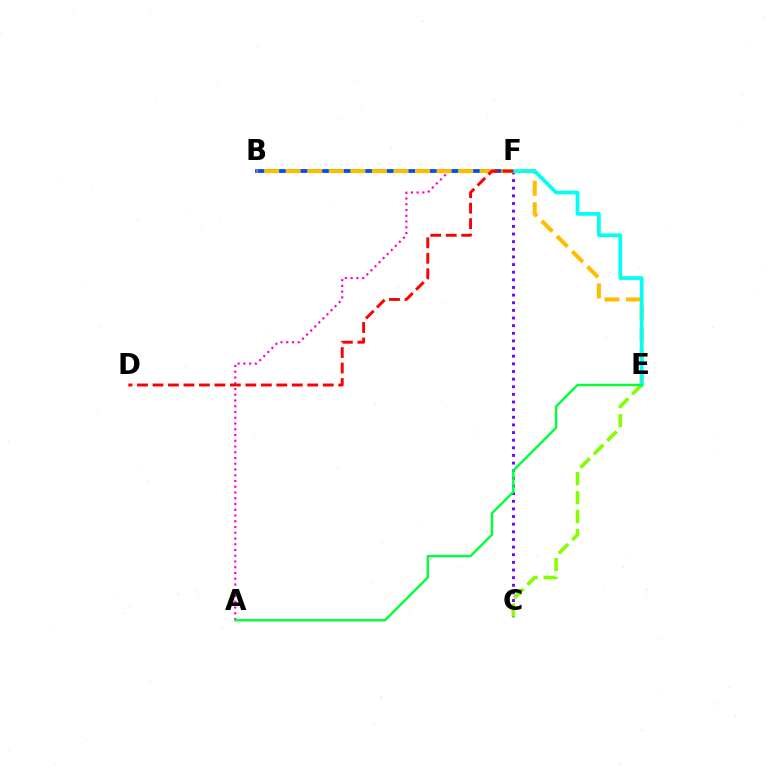{('C', 'F'): [{'color': '#7200ff', 'line_style': 'dotted', 'thickness': 2.07}], ('A', 'F'): [{'color': '#ff00cf', 'line_style': 'dotted', 'thickness': 1.56}], ('B', 'F'): [{'color': '#004bff', 'line_style': 'solid', 'thickness': 2.72}], ('C', 'E'): [{'color': '#84ff00', 'line_style': 'dashed', 'thickness': 2.57}], ('B', 'E'): [{'color': '#ffbd00', 'line_style': 'dashed', 'thickness': 2.93}], ('E', 'F'): [{'color': '#00fff6', 'line_style': 'solid', 'thickness': 2.69}], ('D', 'F'): [{'color': '#ff0000', 'line_style': 'dashed', 'thickness': 2.1}], ('A', 'E'): [{'color': '#00ff39', 'line_style': 'solid', 'thickness': 1.71}]}